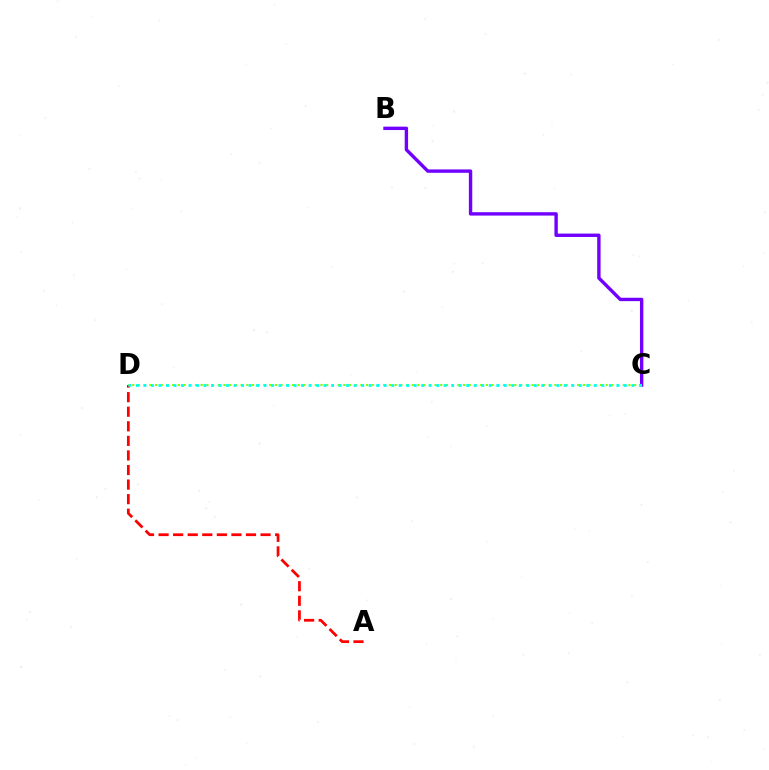{('A', 'D'): [{'color': '#ff0000', 'line_style': 'dashed', 'thickness': 1.98}], ('B', 'C'): [{'color': '#7200ff', 'line_style': 'solid', 'thickness': 2.44}], ('C', 'D'): [{'color': '#84ff00', 'line_style': 'dotted', 'thickness': 1.55}, {'color': '#00fff6', 'line_style': 'dotted', 'thickness': 2.04}]}